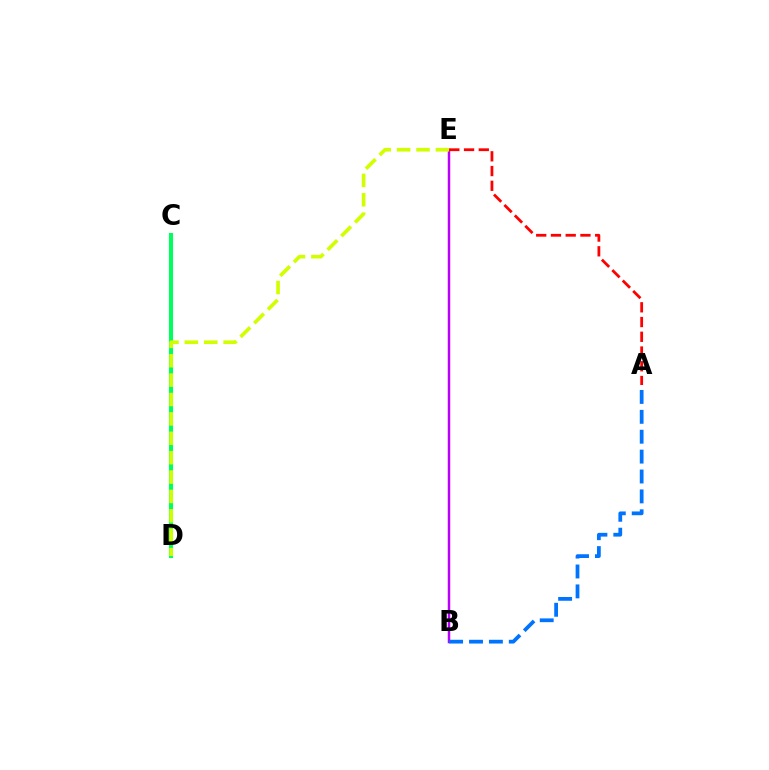{('B', 'E'): [{'color': '#b900ff', 'line_style': 'solid', 'thickness': 1.78}], ('C', 'D'): [{'color': '#00ff5c', 'line_style': 'solid', 'thickness': 2.95}], ('D', 'E'): [{'color': '#d1ff00', 'line_style': 'dashed', 'thickness': 2.63}], ('A', 'B'): [{'color': '#0074ff', 'line_style': 'dashed', 'thickness': 2.7}], ('A', 'E'): [{'color': '#ff0000', 'line_style': 'dashed', 'thickness': 2.0}]}